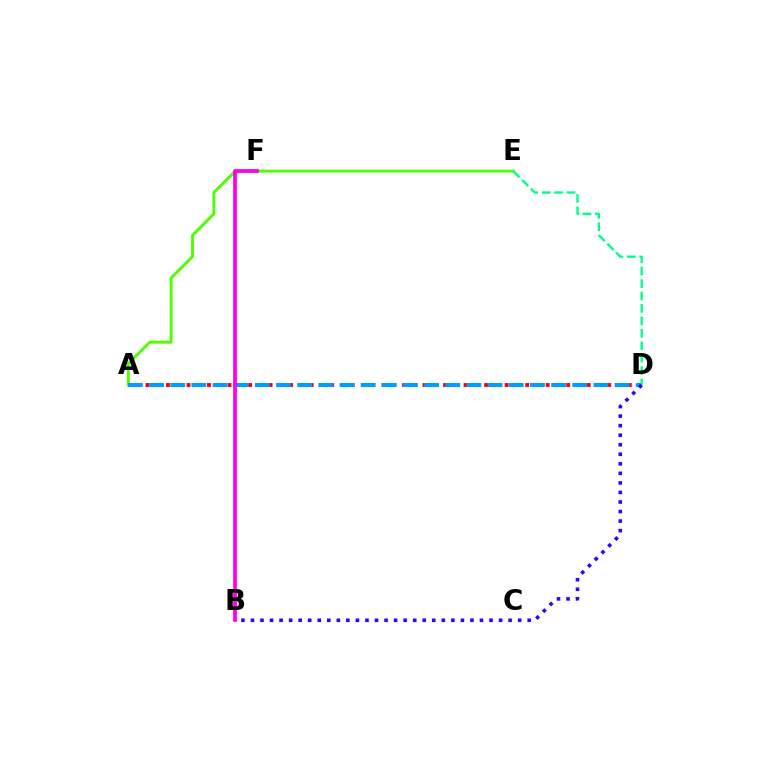{('A', 'E'): [{'color': '#4fff00', 'line_style': 'solid', 'thickness': 2.09}], ('A', 'D'): [{'color': '#ff0000', 'line_style': 'dotted', 'thickness': 2.79}, {'color': '#009eff', 'line_style': 'dashed', 'thickness': 2.87}], ('D', 'E'): [{'color': '#00ff86', 'line_style': 'dashed', 'thickness': 1.69}], ('B', 'F'): [{'color': '#ffd500', 'line_style': 'dashed', 'thickness': 1.7}, {'color': '#ff00ed', 'line_style': 'solid', 'thickness': 2.7}], ('B', 'D'): [{'color': '#3700ff', 'line_style': 'dotted', 'thickness': 2.59}]}